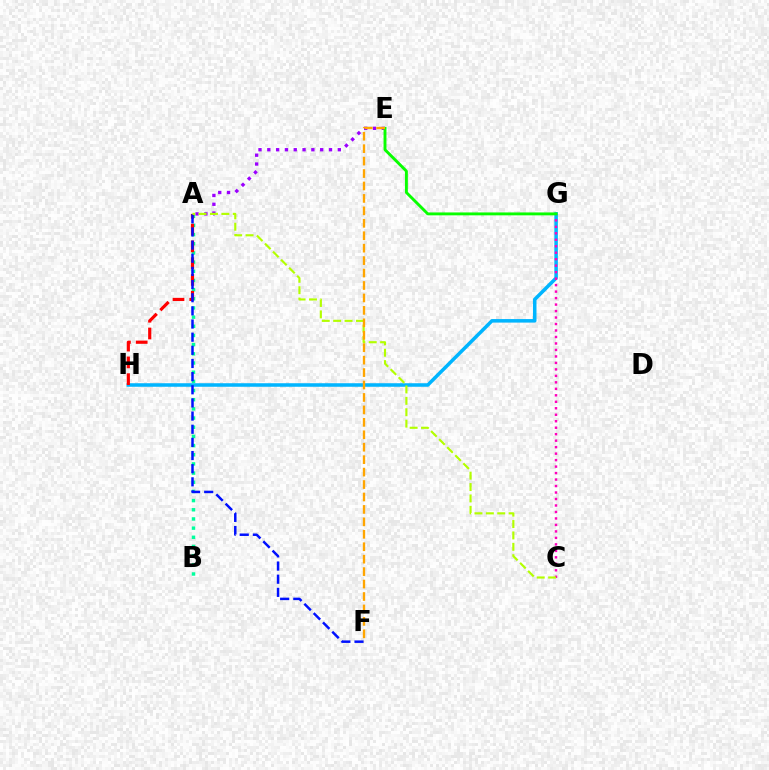{('A', 'B'): [{'color': '#00ff9d', 'line_style': 'dotted', 'thickness': 2.49}], ('G', 'H'): [{'color': '#00b5ff', 'line_style': 'solid', 'thickness': 2.54}], ('A', 'H'): [{'color': '#ff0000', 'line_style': 'dashed', 'thickness': 2.28}], ('A', 'E'): [{'color': '#9b00ff', 'line_style': 'dotted', 'thickness': 2.39}], ('A', 'F'): [{'color': '#0010ff', 'line_style': 'dashed', 'thickness': 1.79}], ('C', 'G'): [{'color': '#ff00bd', 'line_style': 'dotted', 'thickness': 1.76}], ('E', 'G'): [{'color': '#08ff00', 'line_style': 'solid', 'thickness': 2.08}], ('A', 'C'): [{'color': '#b3ff00', 'line_style': 'dashed', 'thickness': 1.55}], ('E', 'F'): [{'color': '#ffa500', 'line_style': 'dashed', 'thickness': 1.69}]}